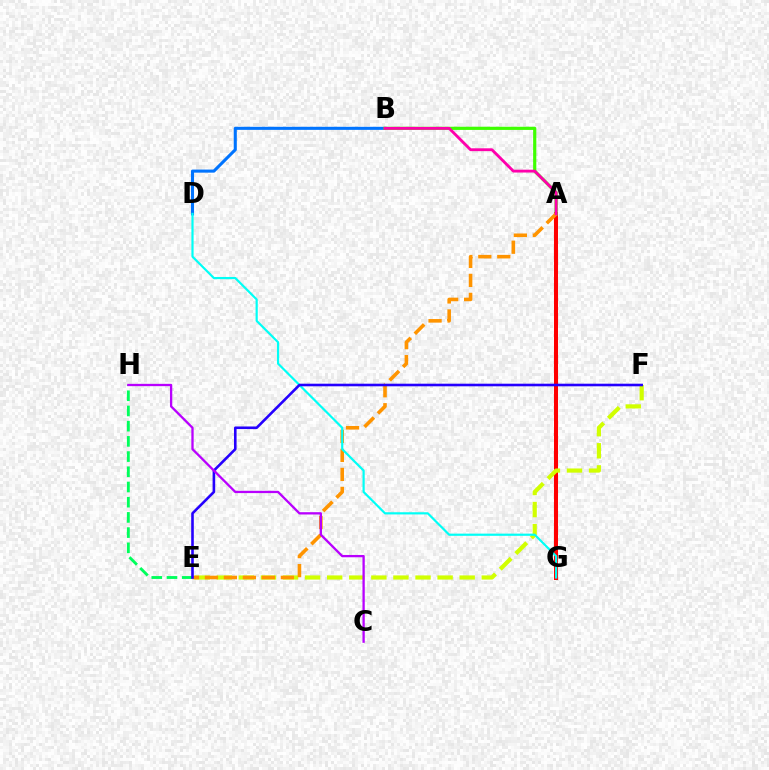{('A', 'G'): [{'color': '#ff0000', 'line_style': 'solid', 'thickness': 2.9}], ('B', 'D'): [{'color': '#0074ff', 'line_style': 'solid', 'thickness': 2.21}], ('E', 'H'): [{'color': '#00ff5c', 'line_style': 'dashed', 'thickness': 2.07}], ('A', 'B'): [{'color': '#3dff00', 'line_style': 'solid', 'thickness': 2.29}, {'color': '#ff00ac', 'line_style': 'solid', 'thickness': 2.05}], ('E', 'F'): [{'color': '#d1ff00', 'line_style': 'dashed', 'thickness': 3.0}, {'color': '#2500ff', 'line_style': 'solid', 'thickness': 1.87}], ('A', 'E'): [{'color': '#ff9400', 'line_style': 'dashed', 'thickness': 2.58}], ('D', 'G'): [{'color': '#00fff6', 'line_style': 'solid', 'thickness': 1.57}], ('C', 'H'): [{'color': '#b900ff', 'line_style': 'solid', 'thickness': 1.66}]}